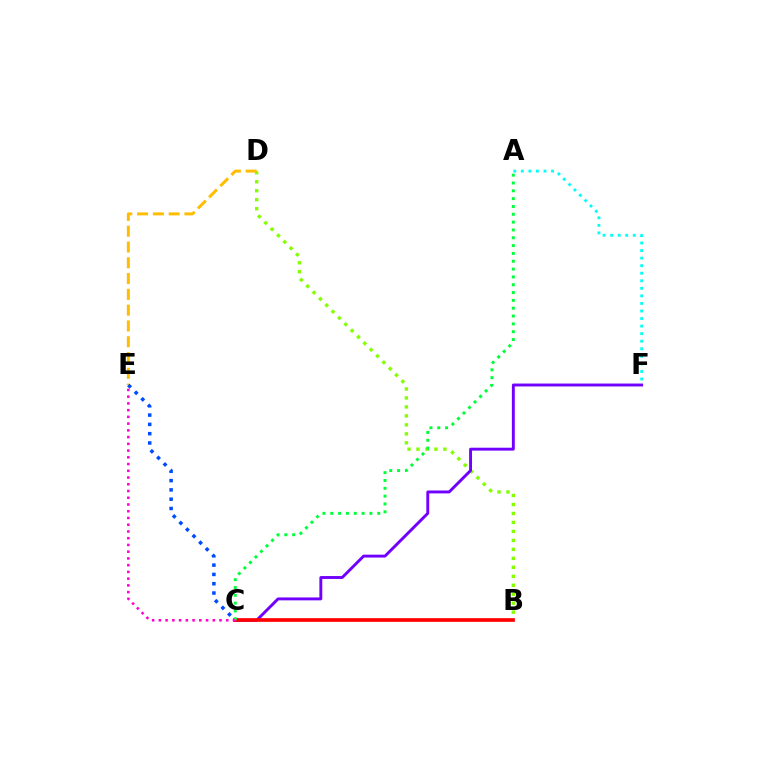{('B', 'D'): [{'color': '#84ff00', 'line_style': 'dotted', 'thickness': 2.44}], ('C', 'F'): [{'color': '#7200ff', 'line_style': 'solid', 'thickness': 2.09}], ('A', 'F'): [{'color': '#00fff6', 'line_style': 'dotted', 'thickness': 2.05}], ('D', 'E'): [{'color': '#ffbd00', 'line_style': 'dashed', 'thickness': 2.14}], ('C', 'E'): [{'color': '#004bff', 'line_style': 'dotted', 'thickness': 2.53}, {'color': '#ff00cf', 'line_style': 'dotted', 'thickness': 1.83}], ('B', 'C'): [{'color': '#ff0000', 'line_style': 'solid', 'thickness': 2.65}], ('A', 'C'): [{'color': '#00ff39', 'line_style': 'dotted', 'thickness': 2.13}]}